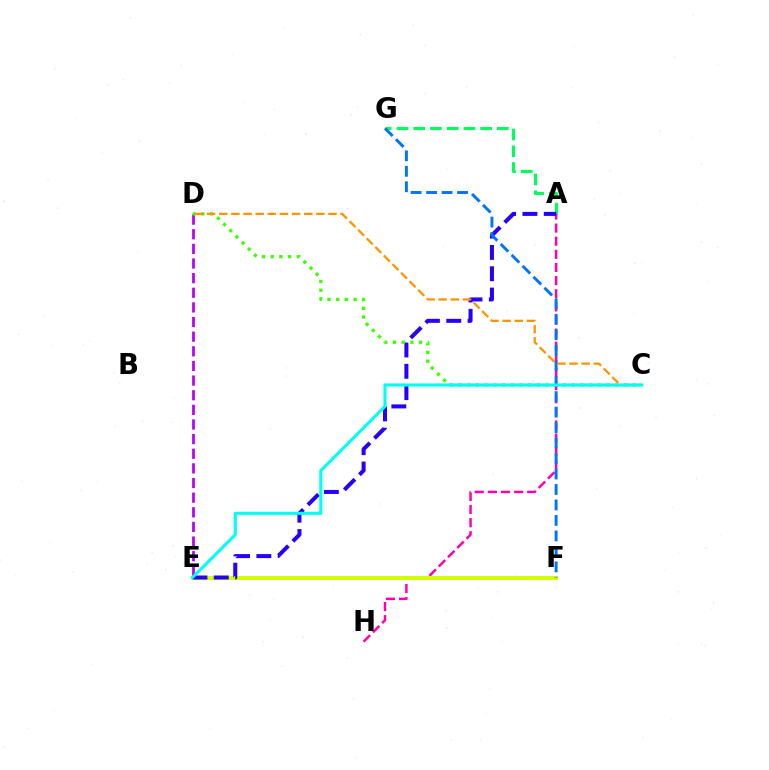{('E', 'F'): [{'color': '#ff0000', 'line_style': 'dashed', 'thickness': 1.75}, {'color': '#d1ff00', 'line_style': 'solid', 'thickness': 2.86}], ('D', 'E'): [{'color': '#b900ff', 'line_style': 'dashed', 'thickness': 1.99}], ('A', 'G'): [{'color': '#00ff5c', 'line_style': 'dashed', 'thickness': 2.27}], ('A', 'H'): [{'color': '#ff00ac', 'line_style': 'dashed', 'thickness': 1.78}], ('A', 'E'): [{'color': '#2500ff', 'line_style': 'dashed', 'thickness': 2.9}], ('C', 'D'): [{'color': '#3dff00', 'line_style': 'dotted', 'thickness': 2.37}, {'color': '#ff9400', 'line_style': 'dashed', 'thickness': 1.65}], ('F', 'G'): [{'color': '#0074ff', 'line_style': 'dashed', 'thickness': 2.1}], ('C', 'E'): [{'color': '#00fff6', 'line_style': 'solid', 'thickness': 2.24}]}